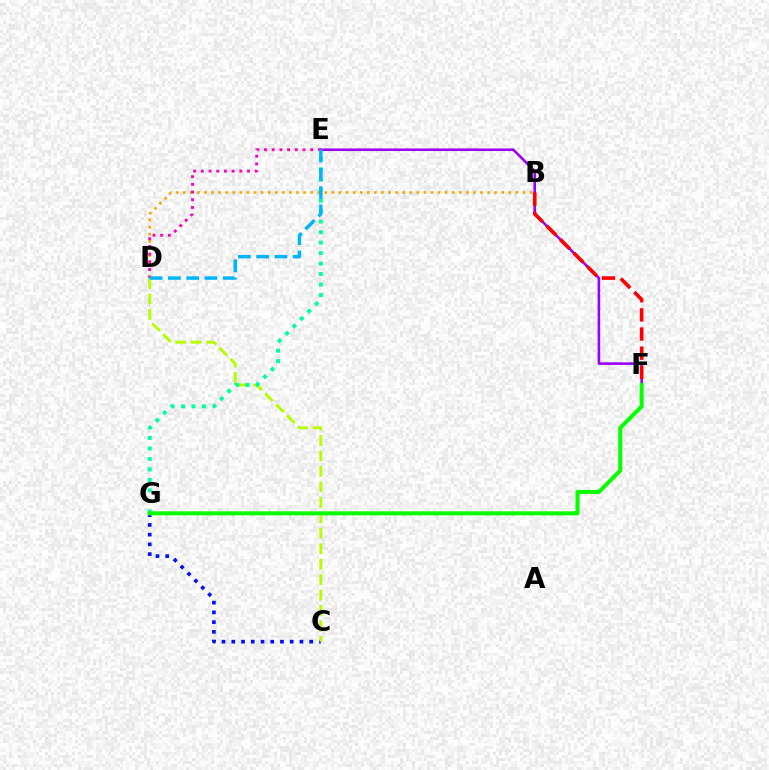{('E', 'F'): [{'color': '#9b00ff', 'line_style': 'solid', 'thickness': 1.87}], ('B', 'D'): [{'color': '#ffa500', 'line_style': 'dotted', 'thickness': 1.92}], ('C', 'G'): [{'color': '#0010ff', 'line_style': 'dotted', 'thickness': 2.65}], ('B', 'F'): [{'color': '#ff0000', 'line_style': 'dashed', 'thickness': 2.6}], ('C', 'D'): [{'color': '#b3ff00', 'line_style': 'dashed', 'thickness': 2.1}], ('E', 'G'): [{'color': '#00ff9d', 'line_style': 'dotted', 'thickness': 2.85}], ('D', 'E'): [{'color': '#ff00bd', 'line_style': 'dotted', 'thickness': 2.09}, {'color': '#00b5ff', 'line_style': 'dashed', 'thickness': 2.48}], ('F', 'G'): [{'color': '#08ff00', 'line_style': 'solid', 'thickness': 2.92}]}